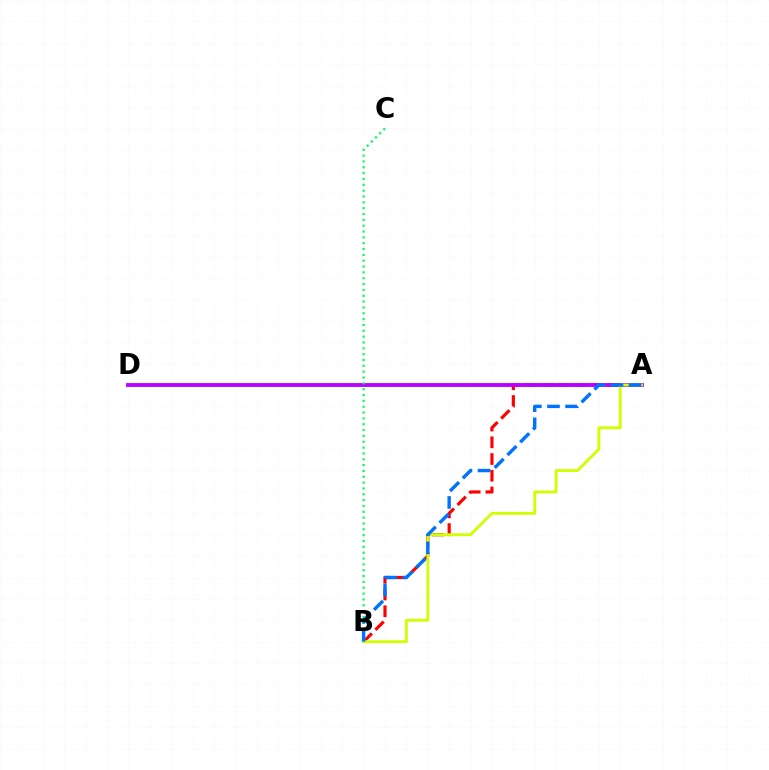{('A', 'B'): [{'color': '#ff0000', 'line_style': 'dashed', 'thickness': 2.27}, {'color': '#d1ff00', 'line_style': 'solid', 'thickness': 2.05}, {'color': '#0074ff', 'line_style': 'dashed', 'thickness': 2.46}], ('A', 'D'): [{'color': '#b900ff', 'line_style': 'solid', 'thickness': 2.76}], ('B', 'C'): [{'color': '#00ff5c', 'line_style': 'dotted', 'thickness': 1.59}]}